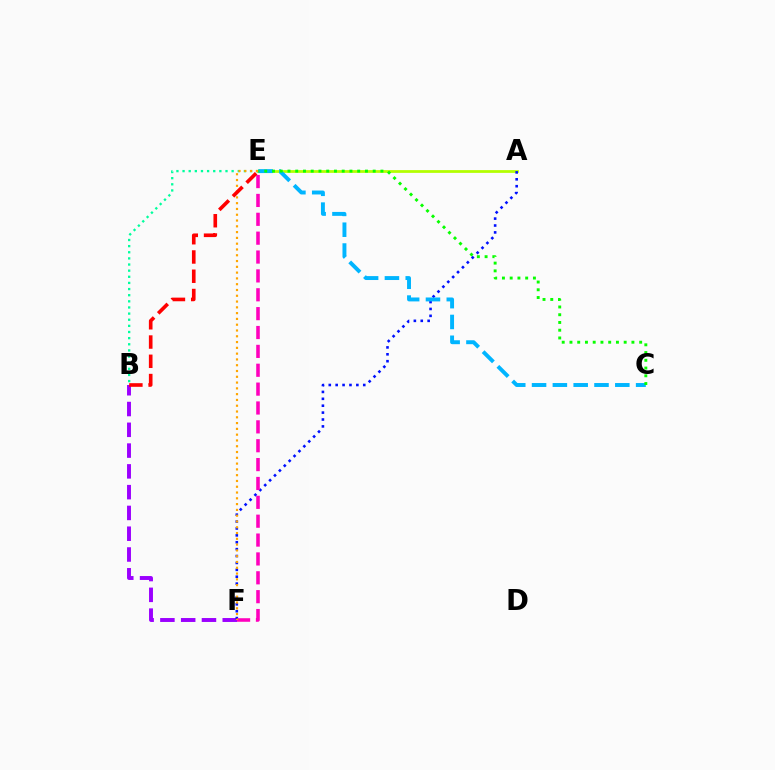{('A', 'E'): [{'color': '#b3ff00', 'line_style': 'solid', 'thickness': 1.99}], ('B', 'F'): [{'color': '#9b00ff', 'line_style': 'dashed', 'thickness': 2.82}], ('A', 'F'): [{'color': '#0010ff', 'line_style': 'dotted', 'thickness': 1.87}], ('E', 'F'): [{'color': '#ff00bd', 'line_style': 'dashed', 'thickness': 2.56}, {'color': '#ffa500', 'line_style': 'dotted', 'thickness': 1.57}], ('C', 'E'): [{'color': '#00b5ff', 'line_style': 'dashed', 'thickness': 2.83}, {'color': '#08ff00', 'line_style': 'dotted', 'thickness': 2.1}], ('B', 'E'): [{'color': '#00ff9d', 'line_style': 'dotted', 'thickness': 1.67}, {'color': '#ff0000', 'line_style': 'dashed', 'thickness': 2.62}]}